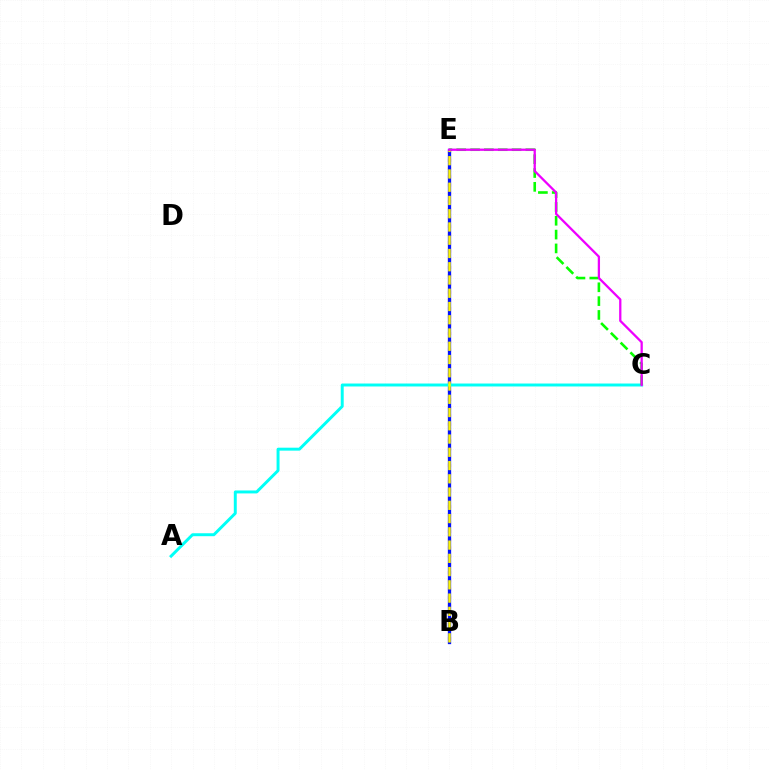{('B', 'E'): [{'color': '#ff0000', 'line_style': 'dotted', 'thickness': 2.24}, {'color': '#0010ff', 'line_style': 'solid', 'thickness': 2.36}, {'color': '#fcf500', 'line_style': 'dashed', 'thickness': 1.8}], ('A', 'C'): [{'color': '#00fff6', 'line_style': 'solid', 'thickness': 2.13}], ('C', 'E'): [{'color': '#08ff00', 'line_style': 'dashed', 'thickness': 1.88}, {'color': '#ee00ff', 'line_style': 'solid', 'thickness': 1.64}]}